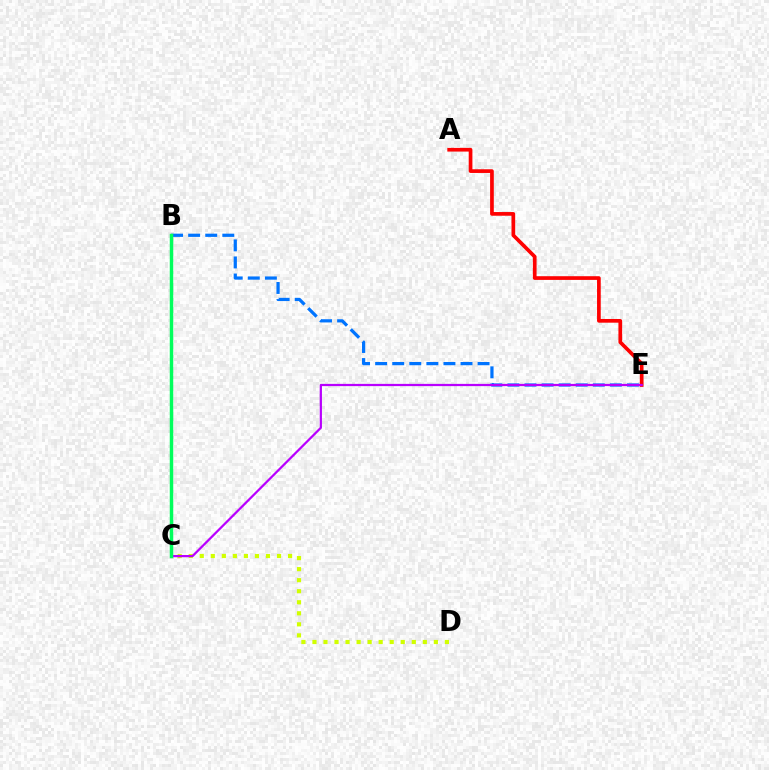{('B', 'E'): [{'color': '#0074ff', 'line_style': 'dashed', 'thickness': 2.32}], ('A', 'E'): [{'color': '#ff0000', 'line_style': 'solid', 'thickness': 2.66}], ('C', 'D'): [{'color': '#d1ff00', 'line_style': 'dotted', 'thickness': 3.0}], ('C', 'E'): [{'color': '#b900ff', 'line_style': 'solid', 'thickness': 1.61}], ('B', 'C'): [{'color': '#00ff5c', 'line_style': 'solid', 'thickness': 2.5}]}